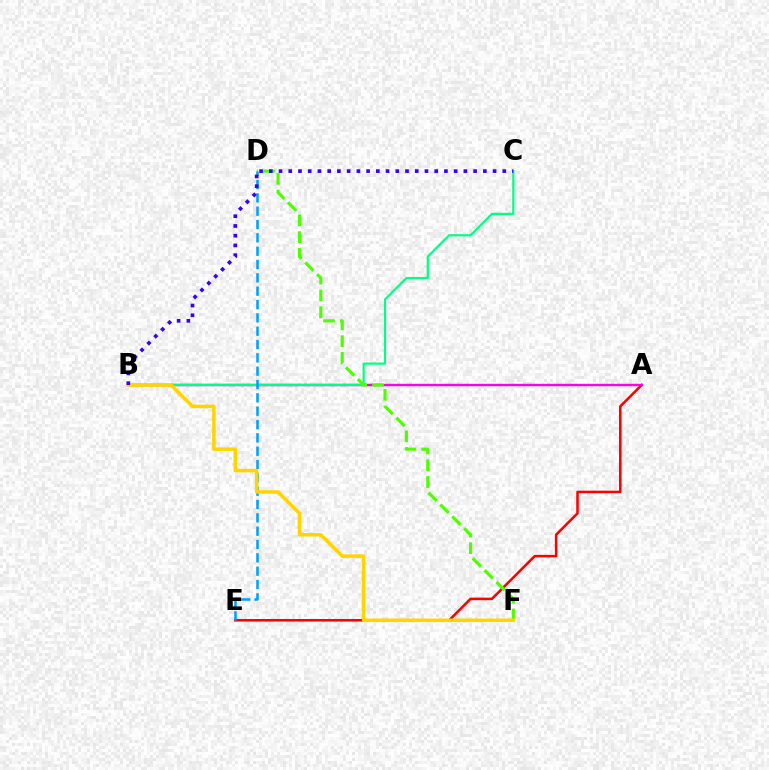{('A', 'E'): [{'color': '#ff0000', 'line_style': 'solid', 'thickness': 1.83}], ('A', 'B'): [{'color': '#ff00ed', 'line_style': 'solid', 'thickness': 1.74}], ('B', 'C'): [{'color': '#00ff86', 'line_style': 'solid', 'thickness': 1.59}, {'color': '#3700ff', 'line_style': 'dotted', 'thickness': 2.64}], ('D', 'F'): [{'color': '#4fff00', 'line_style': 'dashed', 'thickness': 2.28}], ('D', 'E'): [{'color': '#009eff', 'line_style': 'dashed', 'thickness': 1.81}], ('B', 'F'): [{'color': '#ffd500', 'line_style': 'solid', 'thickness': 2.52}]}